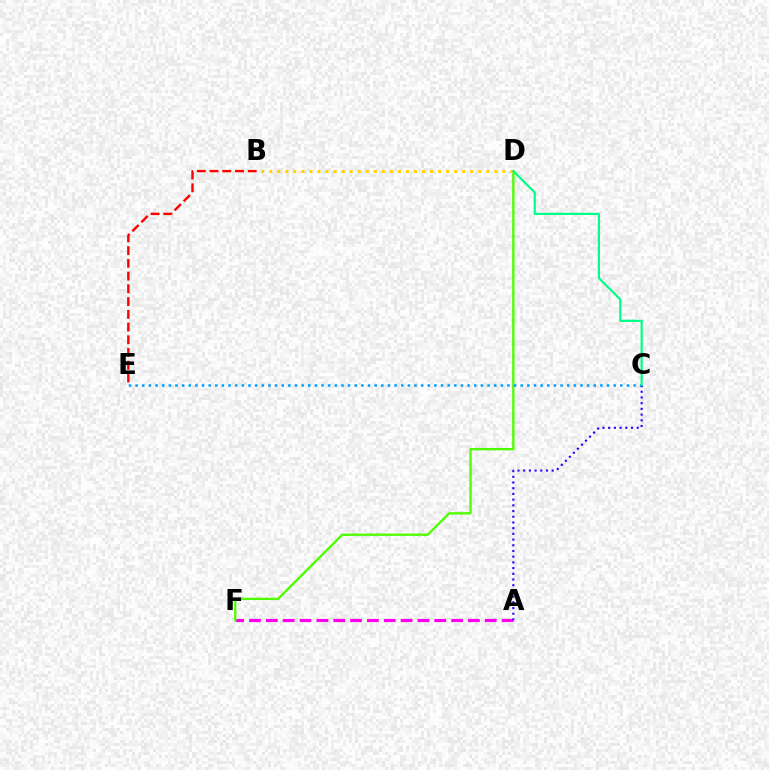{('A', 'F'): [{'color': '#ff00ed', 'line_style': 'dashed', 'thickness': 2.29}], ('D', 'F'): [{'color': '#4fff00', 'line_style': 'solid', 'thickness': 1.69}], ('C', 'E'): [{'color': '#009eff', 'line_style': 'dotted', 'thickness': 1.8}], ('A', 'C'): [{'color': '#3700ff', 'line_style': 'dotted', 'thickness': 1.55}], ('B', 'D'): [{'color': '#ffd500', 'line_style': 'dotted', 'thickness': 2.19}], ('C', 'D'): [{'color': '#00ff86', 'line_style': 'solid', 'thickness': 1.58}], ('B', 'E'): [{'color': '#ff0000', 'line_style': 'dashed', 'thickness': 1.73}]}